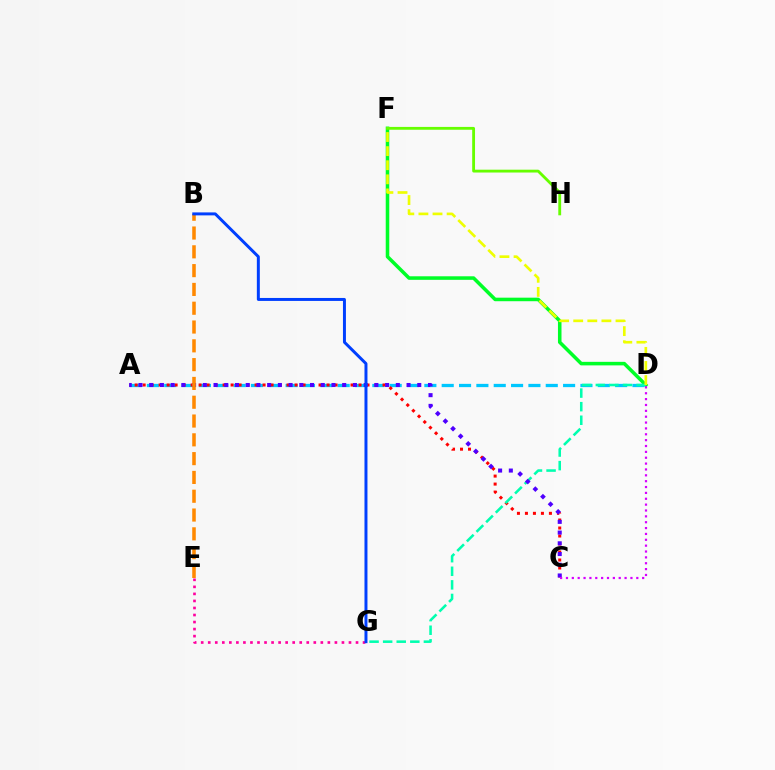{('A', 'D'): [{'color': '#00c7ff', 'line_style': 'dashed', 'thickness': 2.36}], ('A', 'C'): [{'color': '#ff0000', 'line_style': 'dotted', 'thickness': 2.17}, {'color': '#4f00ff', 'line_style': 'dotted', 'thickness': 2.91}], ('D', 'F'): [{'color': '#00ff27', 'line_style': 'solid', 'thickness': 2.55}, {'color': '#eeff00', 'line_style': 'dashed', 'thickness': 1.92}], ('D', 'G'): [{'color': '#00ffaf', 'line_style': 'dashed', 'thickness': 1.85}], ('E', 'G'): [{'color': '#ff00a0', 'line_style': 'dotted', 'thickness': 1.91}], ('F', 'H'): [{'color': '#66ff00', 'line_style': 'solid', 'thickness': 2.04}], ('B', 'E'): [{'color': '#ff8800', 'line_style': 'dashed', 'thickness': 2.55}], ('B', 'G'): [{'color': '#003fff', 'line_style': 'solid', 'thickness': 2.14}], ('C', 'D'): [{'color': '#d600ff', 'line_style': 'dotted', 'thickness': 1.59}]}